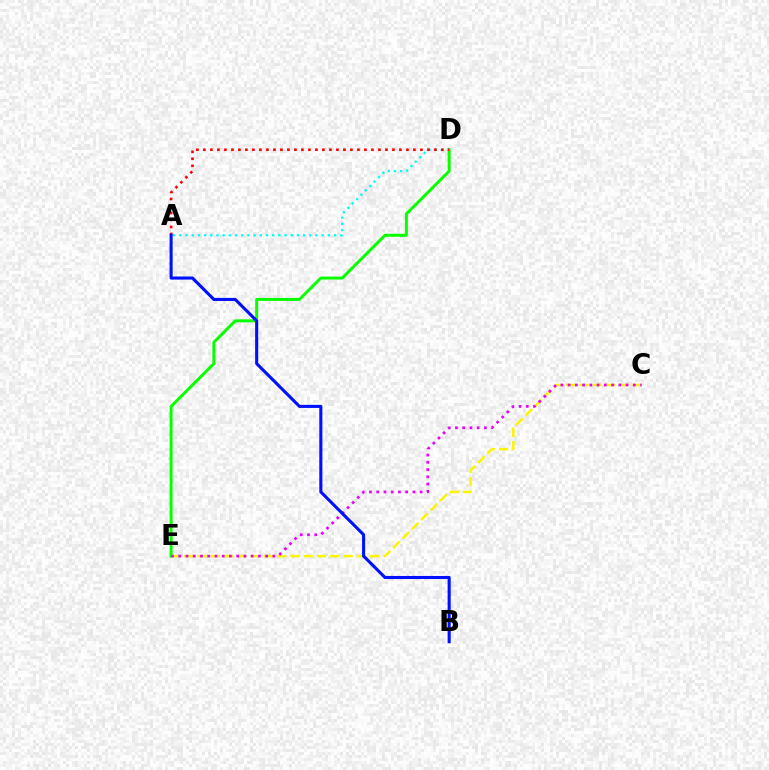{('A', 'D'): [{'color': '#00fff6', 'line_style': 'dotted', 'thickness': 1.68}, {'color': '#ff0000', 'line_style': 'dotted', 'thickness': 1.9}], ('D', 'E'): [{'color': '#08ff00', 'line_style': 'solid', 'thickness': 2.14}], ('C', 'E'): [{'color': '#fcf500', 'line_style': 'dashed', 'thickness': 1.8}, {'color': '#ee00ff', 'line_style': 'dotted', 'thickness': 1.97}], ('A', 'B'): [{'color': '#0010ff', 'line_style': 'solid', 'thickness': 2.22}]}